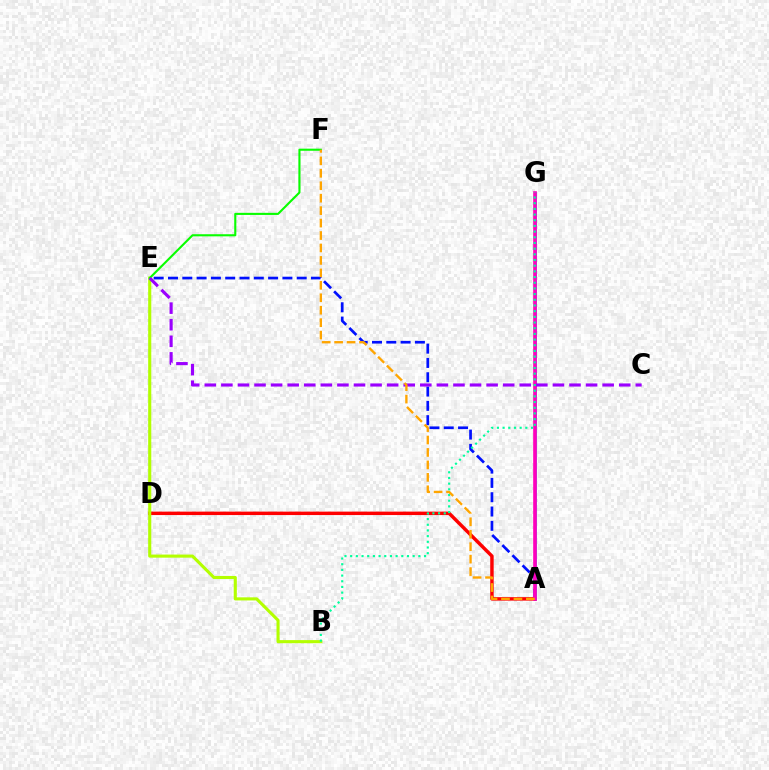{('A', 'G'): [{'color': '#00b5ff', 'line_style': 'solid', 'thickness': 1.9}, {'color': '#ff00bd', 'line_style': 'solid', 'thickness': 2.62}], ('A', 'D'): [{'color': '#ff0000', 'line_style': 'solid', 'thickness': 2.48}], ('A', 'E'): [{'color': '#0010ff', 'line_style': 'dashed', 'thickness': 1.94}], ('B', 'E'): [{'color': '#b3ff00', 'line_style': 'solid', 'thickness': 2.23}], ('E', 'F'): [{'color': '#08ff00', 'line_style': 'solid', 'thickness': 1.52}], ('B', 'G'): [{'color': '#00ff9d', 'line_style': 'dotted', 'thickness': 1.54}], ('C', 'E'): [{'color': '#9b00ff', 'line_style': 'dashed', 'thickness': 2.25}], ('A', 'F'): [{'color': '#ffa500', 'line_style': 'dashed', 'thickness': 1.69}]}